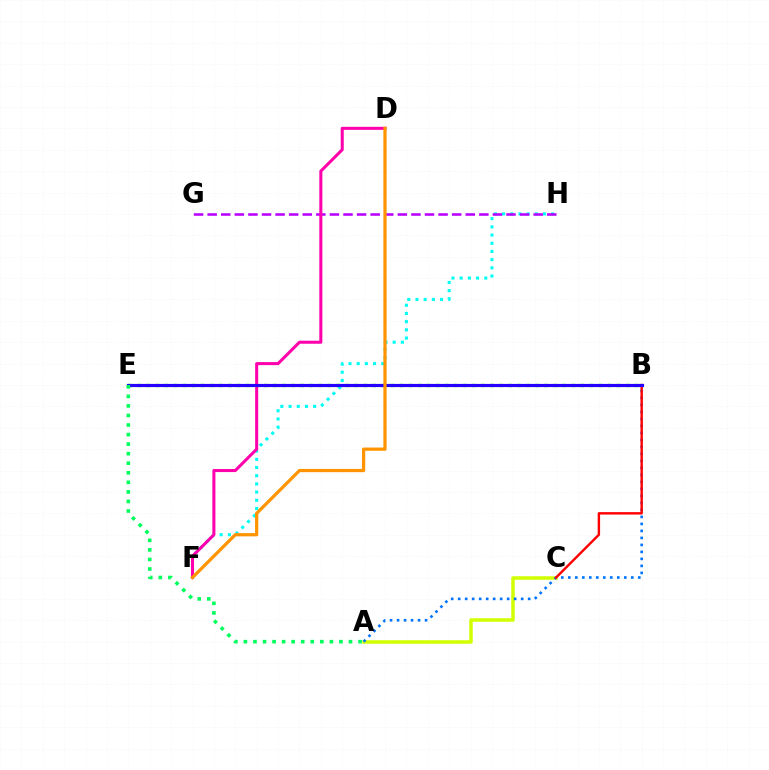{('A', 'C'): [{'color': '#d1ff00', 'line_style': 'solid', 'thickness': 2.52}], ('F', 'H'): [{'color': '#00fff6', 'line_style': 'dotted', 'thickness': 2.23}], ('B', 'E'): [{'color': '#3dff00', 'line_style': 'dotted', 'thickness': 2.46}, {'color': '#2500ff', 'line_style': 'solid', 'thickness': 2.28}], ('A', 'B'): [{'color': '#0074ff', 'line_style': 'dotted', 'thickness': 1.9}], ('G', 'H'): [{'color': '#b900ff', 'line_style': 'dashed', 'thickness': 1.85}], ('B', 'C'): [{'color': '#ff0000', 'line_style': 'solid', 'thickness': 1.74}], ('D', 'F'): [{'color': '#ff00ac', 'line_style': 'solid', 'thickness': 2.19}, {'color': '#ff9400', 'line_style': 'solid', 'thickness': 2.33}], ('A', 'E'): [{'color': '#00ff5c', 'line_style': 'dotted', 'thickness': 2.6}]}